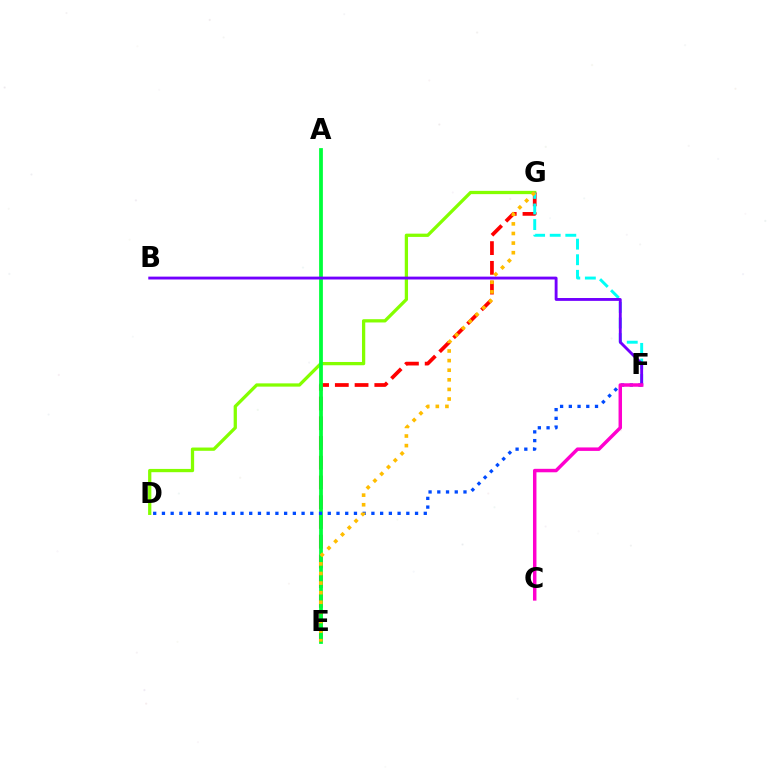{('D', 'G'): [{'color': '#84ff00', 'line_style': 'solid', 'thickness': 2.35}], ('E', 'G'): [{'color': '#ff0000', 'line_style': 'dashed', 'thickness': 2.68}, {'color': '#ffbd00', 'line_style': 'dotted', 'thickness': 2.61}], ('A', 'E'): [{'color': '#00ff39', 'line_style': 'solid', 'thickness': 2.71}], ('F', 'G'): [{'color': '#00fff6', 'line_style': 'dashed', 'thickness': 2.12}], ('D', 'F'): [{'color': '#004bff', 'line_style': 'dotted', 'thickness': 2.37}], ('B', 'F'): [{'color': '#7200ff', 'line_style': 'solid', 'thickness': 2.06}], ('C', 'F'): [{'color': '#ff00cf', 'line_style': 'solid', 'thickness': 2.5}]}